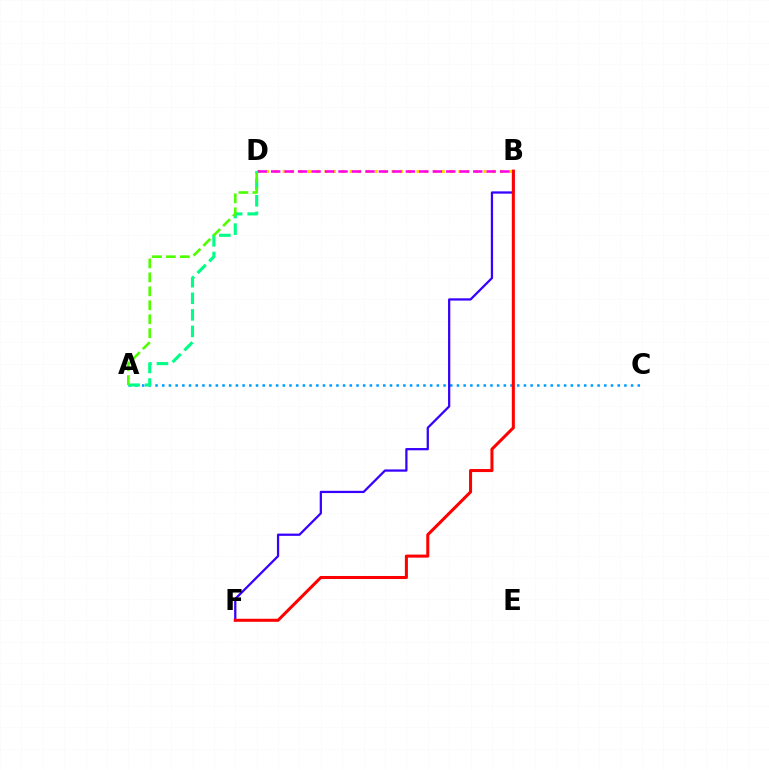{('B', 'D'): [{'color': '#ffd500', 'line_style': 'dotted', 'thickness': 2.27}, {'color': '#ff00ed', 'line_style': 'dashed', 'thickness': 1.83}], ('A', 'C'): [{'color': '#009eff', 'line_style': 'dotted', 'thickness': 1.82}], ('A', 'D'): [{'color': '#00ff86', 'line_style': 'dashed', 'thickness': 2.25}, {'color': '#4fff00', 'line_style': 'dashed', 'thickness': 1.9}], ('B', 'F'): [{'color': '#3700ff', 'line_style': 'solid', 'thickness': 1.62}, {'color': '#ff0000', 'line_style': 'solid', 'thickness': 2.19}]}